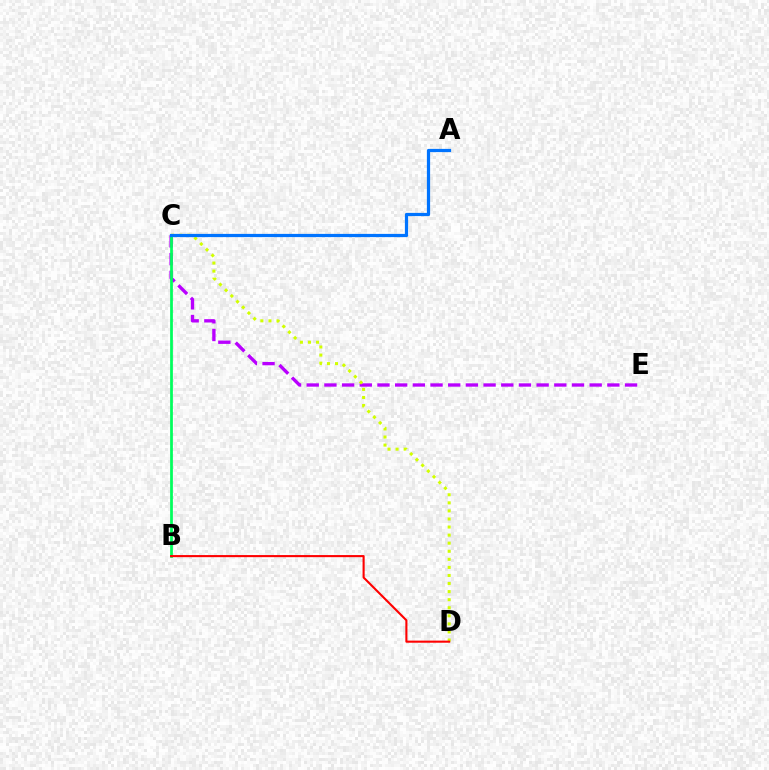{('C', 'E'): [{'color': '#b900ff', 'line_style': 'dashed', 'thickness': 2.4}], ('B', 'C'): [{'color': '#00ff5c', 'line_style': 'solid', 'thickness': 1.98}], ('C', 'D'): [{'color': '#d1ff00', 'line_style': 'dotted', 'thickness': 2.19}], ('A', 'C'): [{'color': '#0074ff', 'line_style': 'solid', 'thickness': 2.32}], ('B', 'D'): [{'color': '#ff0000', 'line_style': 'solid', 'thickness': 1.51}]}